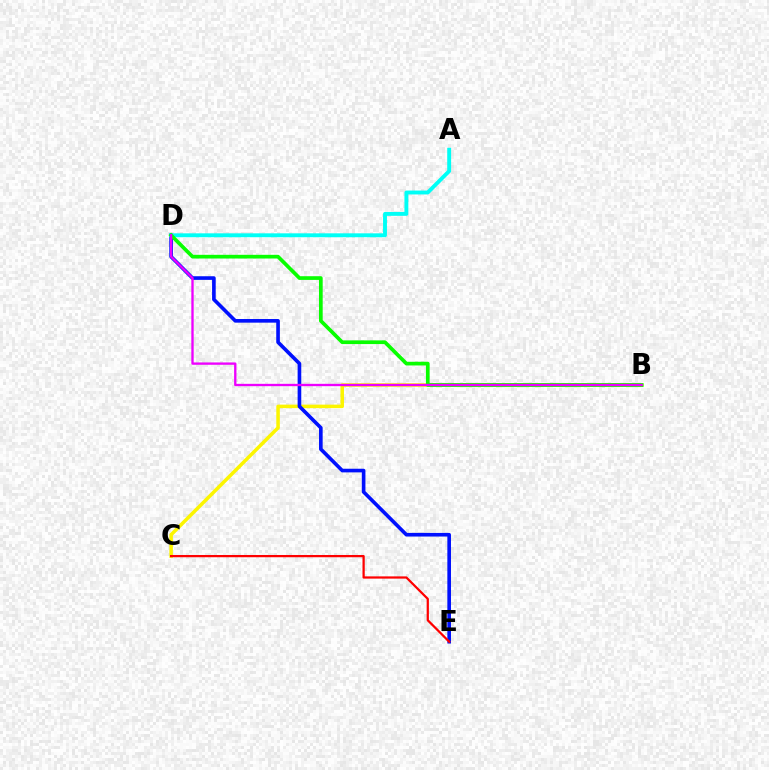{('B', 'C'): [{'color': '#fcf500', 'line_style': 'solid', 'thickness': 2.54}], ('D', 'E'): [{'color': '#0010ff', 'line_style': 'solid', 'thickness': 2.62}], ('C', 'E'): [{'color': '#ff0000', 'line_style': 'solid', 'thickness': 1.62}], ('A', 'D'): [{'color': '#00fff6', 'line_style': 'solid', 'thickness': 2.81}], ('B', 'D'): [{'color': '#08ff00', 'line_style': 'solid', 'thickness': 2.66}, {'color': '#ee00ff', 'line_style': 'solid', 'thickness': 1.68}]}